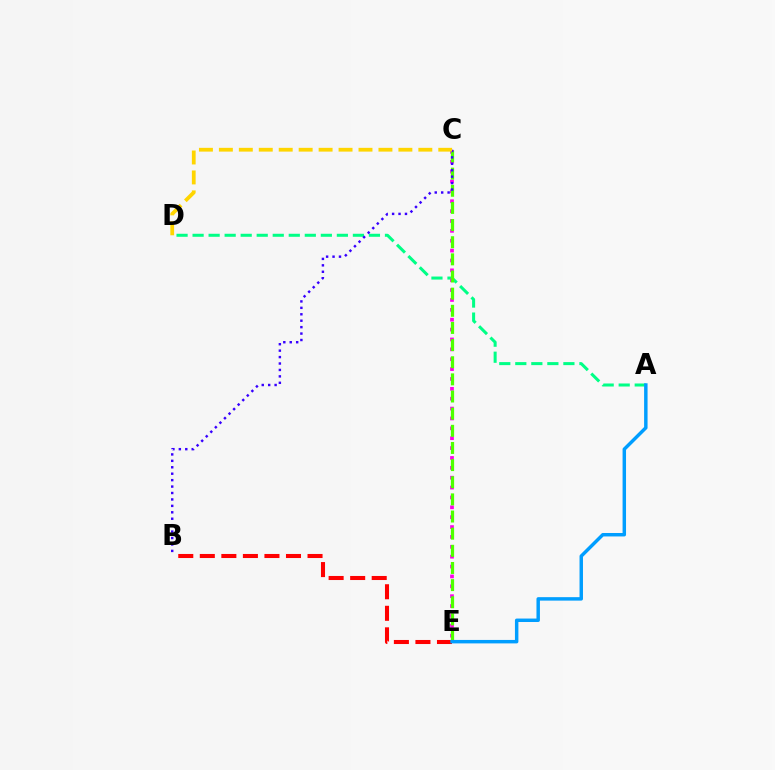{('A', 'D'): [{'color': '#00ff86', 'line_style': 'dashed', 'thickness': 2.18}], ('C', 'E'): [{'color': '#ff00ed', 'line_style': 'dotted', 'thickness': 2.68}, {'color': '#4fff00', 'line_style': 'dashed', 'thickness': 2.33}], ('B', 'E'): [{'color': '#ff0000', 'line_style': 'dashed', 'thickness': 2.93}], ('A', 'E'): [{'color': '#009eff', 'line_style': 'solid', 'thickness': 2.49}], ('B', 'C'): [{'color': '#3700ff', 'line_style': 'dotted', 'thickness': 1.75}], ('C', 'D'): [{'color': '#ffd500', 'line_style': 'dashed', 'thickness': 2.71}]}